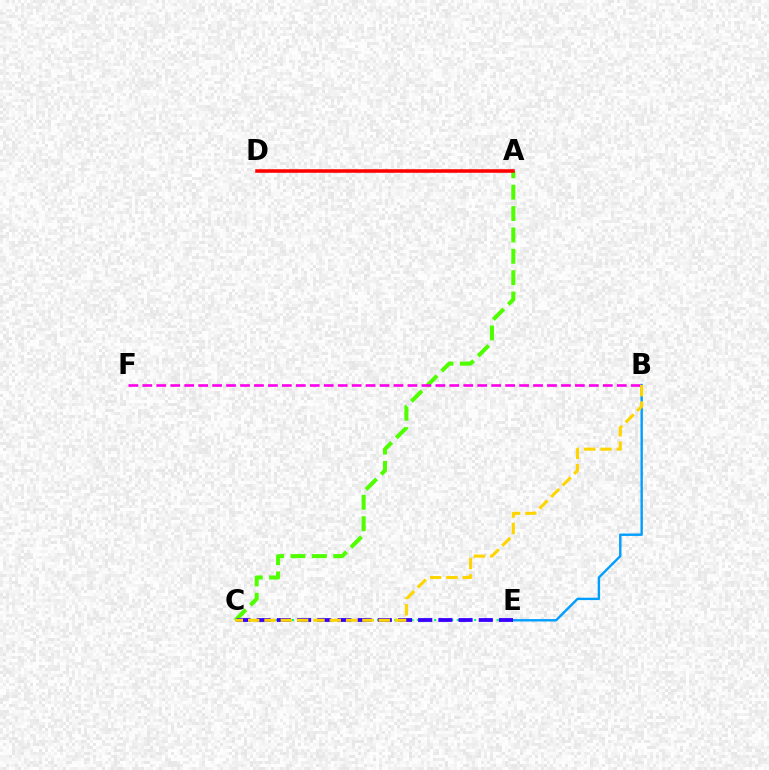{('B', 'E'): [{'color': '#009eff', 'line_style': 'solid', 'thickness': 1.72}], ('A', 'C'): [{'color': '#4fff00', 'line_style': 'dashed', 'thickness': 2.9}], ('A', 'D'): [{'color': '#ff0000', 'line_style': 'solid', 'thickness': 2.55}], ('C', 'E'): [{'color': '#00ff86', 'line_style': 'dotted', 'thickness': 1.55}, {'color': '#3700ff', 'line_style': 'dashed', 'thickness': 2.74}], ('B', 'F'): [{'color': '#ff00ed', 'line_style': 'dashed', 'thickness': 1.9}], ('B', 'C'): [{'color': '#ffd500', 'line_style': 'dashed', 'thickness': 2.22}]}